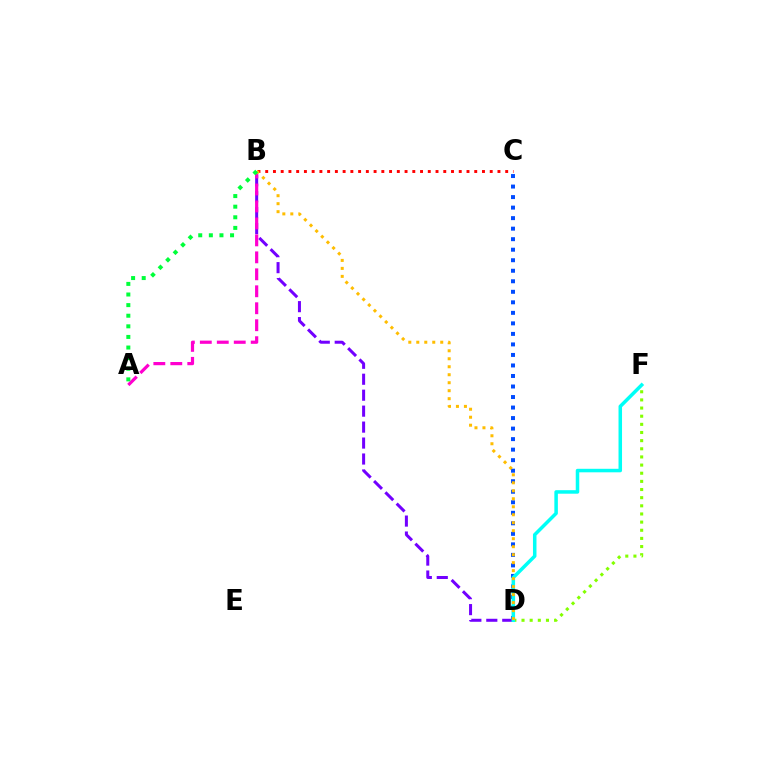{('B', 'D'): [{'color': '#7200ff', 'line_style': 'dashed', 'thickness': 2.17}, {'color': '#ffbd00', 'line_style': 'dotted', 'thickness': 2.17}], ('D', 'F'): [{'color': '#84ff00', 'line_style': 'dotted', 'thickness': 2.21}, {'color': '#00fff6', 'line_style': 'solid', 'thickness': 2.53}], ('C', 'D'): [{'color': '#004bff', 'line_style': 'dotted', 'thickness': 2.86}], ('A', 'B'): [{'color': '#ff00cf', 'line_style': 'dashed', 'thickness': 2.3}, {'color': '#00ff39', 'line_style': 'dotted', 'thickness': 2.88}], ('B', 'C'): [{'color': '#ff0000', 'line_style': 'dotted', 'thickness': 2.1}]}